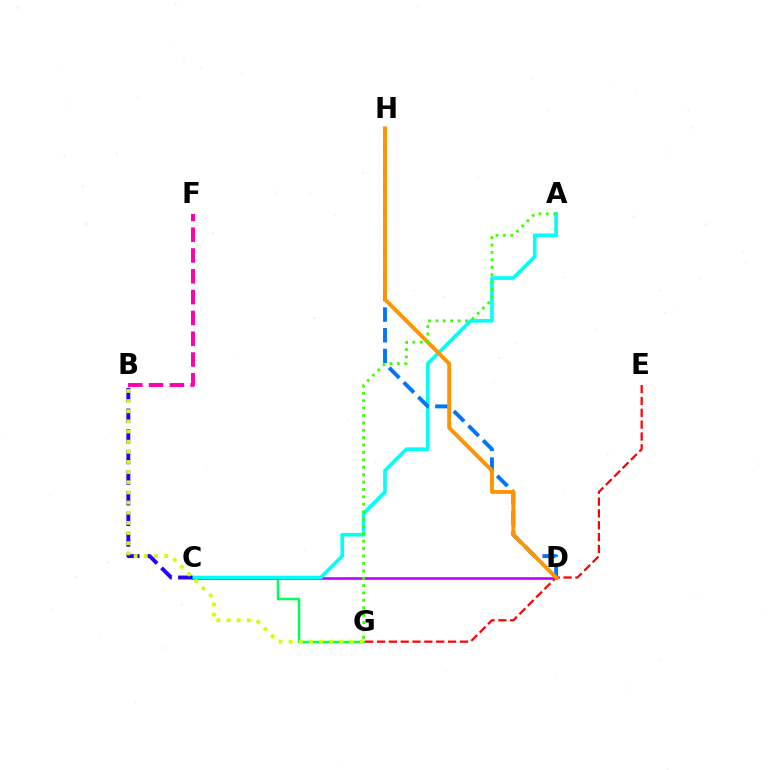{('E', 'G'): [{'color': '#ff0000', 'line_style': 'dashed', 'thickness': 1.61}], ('C', 'G'): [{'color': '#00ff5c', 'line_style': 'solid', 'thickness': 1.8}], ('C', 'D'): [{'color': '#b900ff', 'line_style': 'solid', 'thickness': 1.85}], ('A', 'C'): [{'color': '#00fff6', 'line_style': 'solid', 'thickness': 2.61}], ('D', 'H'): [{'color': '#0074ff', 'line_style': 'dashed', 'thickness': 2.81}, {'color': '#ff9400', 'line_style': 'solid', 'thickness': 2.81}], ('B', 'F'): [{'color': '#ff00ac', 'line_style': 'dashed', 'thickness': 2.83}], ('B', 'C'): [{'color': '#2500ff', 'line_style': 'dashed', 'thickness': 2.8}], ('A', 'G'): [{'color': '#3dff00', 'line_style': 'dotted', 'thickness': 2.01}], ('B', 'G'): [{'color': '#d1ff00', 'line_style': 'dotted', 'thickness': 2.76}]}